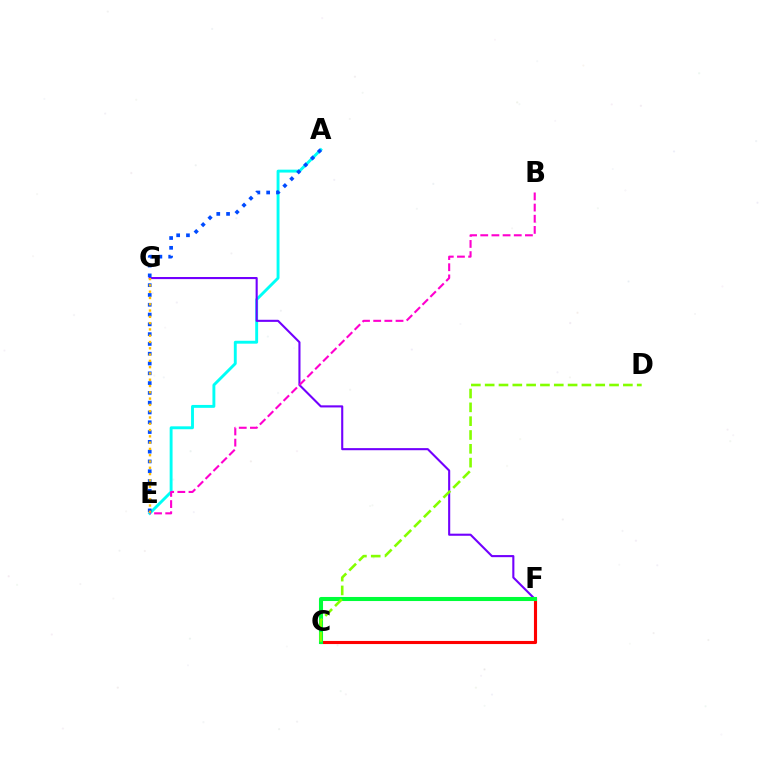{('C', 'F'): [{'color': '#ff0000', 'line_style': 'solid', 'thickness': 2.24}, {'color': '#00ff39', 'line_style': 'solid', 'thickness': 2.93}], ('A', 'E'): [{'color': '#00fff6', 'line_style': 'solid', 'thickness': 2.09}, {'color': '#004bff', 'line_style': 'dotted', 'thickness': 2.66}], ('F', 'G'): [{'color': '#7200ff', 'line_style': 'solid', 'thickness': 1.51}], ('C', 'D'): [{'color': '#84ff00', 'line_style': 'dashed', 'thickness': 1.88}], ('E', 'G'): [{'color': '#ffbd00', 'line_style': 'dotted', 'thickness': 1.71}], ('B', 'E'): [{'color': '#ff00cf', 'line_style': 'dashed', 'thickness': 1.52}]}